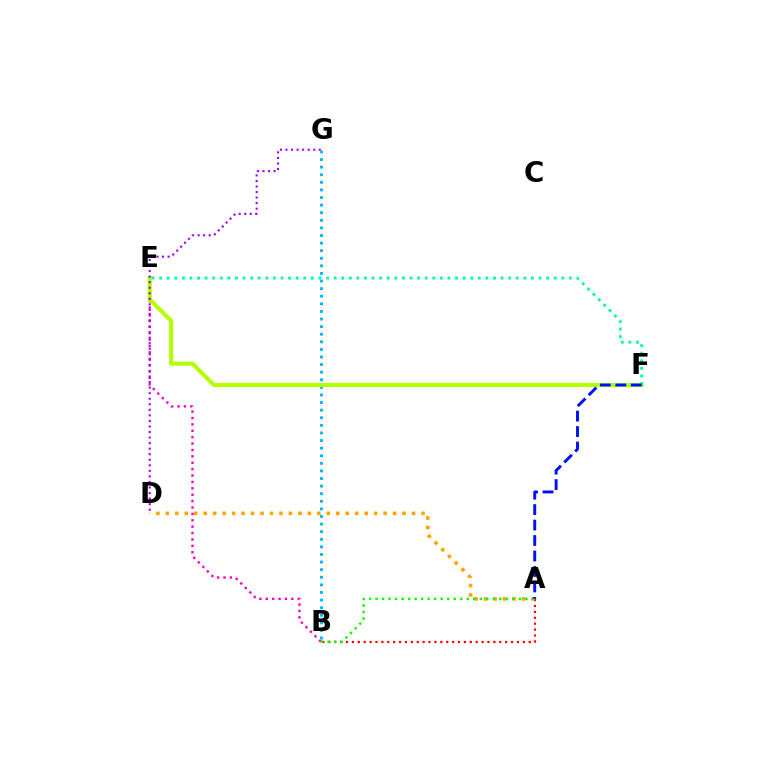{('B', 'G'): [{'color': '#00b5ff', 'line_style': 'dotted', 'thickness': 2.06}], ('A', 'B'): [{'color': '#ff0000', 'line_style': 'dotted', 'thickness': 1.6}, {'color': '#08ff00', 'line_style': 'dotted', 'thickness': 1.77}], ('B', 'E'): [{'color': '#ff00bd', 'line_style': 'dotted', 'thickness': 1.74}], ('E', 'F'): [{'color': '#b3ff00', 'line_style': 'solid', 'thickness': 2.94}, {'color': '#00ff9d', 'line_style': 'dotted', 'thickness': 2.06}], ('A', 'D'): [{'color': '#ffa500', 'line_style': 'dotted', 'thickness': 2.57}], ('D', 'G'): [{'color': '#9b00ff', 'line_style': 'dotted', 'thickness': 1.51}], ('A', 'F'): [{'color': '#0010ff', 'line_style': 'dashed', 'thickness': 2.1}]}